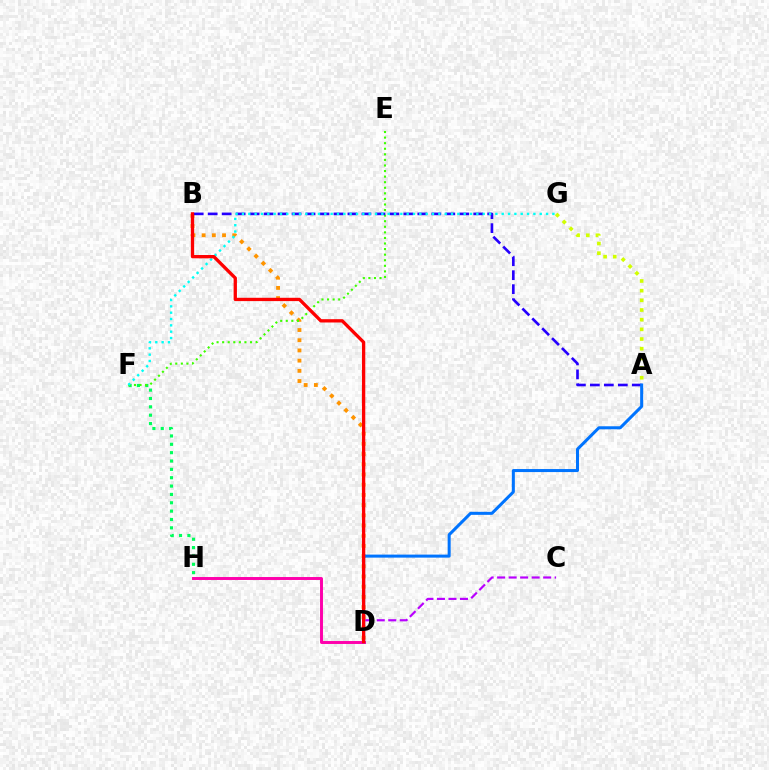{('D', 'H'): [{'color': '#ff00ac', 'line_style': 'solid', 'thickness': 2.12}], ('B', 'D'): [{'color': '#ff9400', 'line_style': 'dotted', 'thickness': 2.77}, {'color': '#ff0000', 'line_style': 'solid', 'thickness': 2.38}], ('F', 'H'): [{'color': '#00ff5c', 'line_style': 'dotted', 'thickness': 2.27}], ('E', 'F'): [{'color': '#3dff00', 'line_style': 'dotted', 'thickness': 1.51}], ('A', 'G'): [{'color': '#d1ff00', 'line_style': 'dotted', 'thickness': 2.63}], ('A', 'B'): [{'color': '#2500ff', 'line_style': 'dashed', 'thickness': 1.9}], ('A', 'D'): [{'color': '#0074ff', 'line_style': 'solid', 'thickness': 2.18}], ('F', 'G'): [{'color': '#00fff6', 'line_style': 'dotted', 'thickness': 1.72}], ('C', 'D'): [{'color': '#b900ff', 'line_style': 'dashed', 'thickness': 1.56}]}